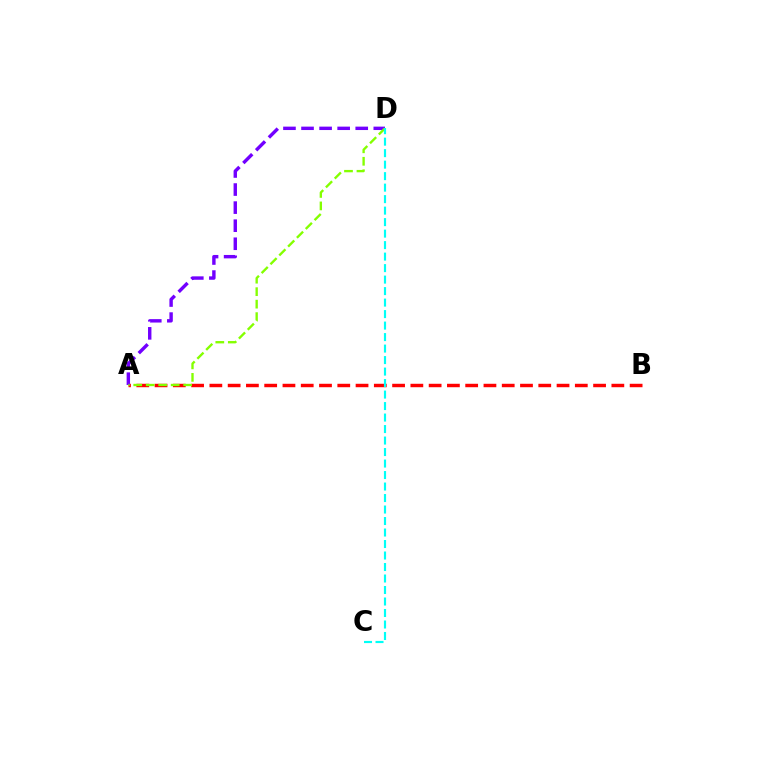{('A', 'B'): [{'color': '#ff0000', 'line_style': 'dashed', 'thickness': 2.48}], ('A', 'D'): [{'color': '#7200ff', 'line_style': 'dashed', 'thickness': 2.45}, {'color': '#84ff00', 'line_style': 'dashed', 'thickness': 1.7}], ('C', 'D'): [{'color': '#00fff6', 'line_style': 'dashed', 'thickness': 1.56}]}